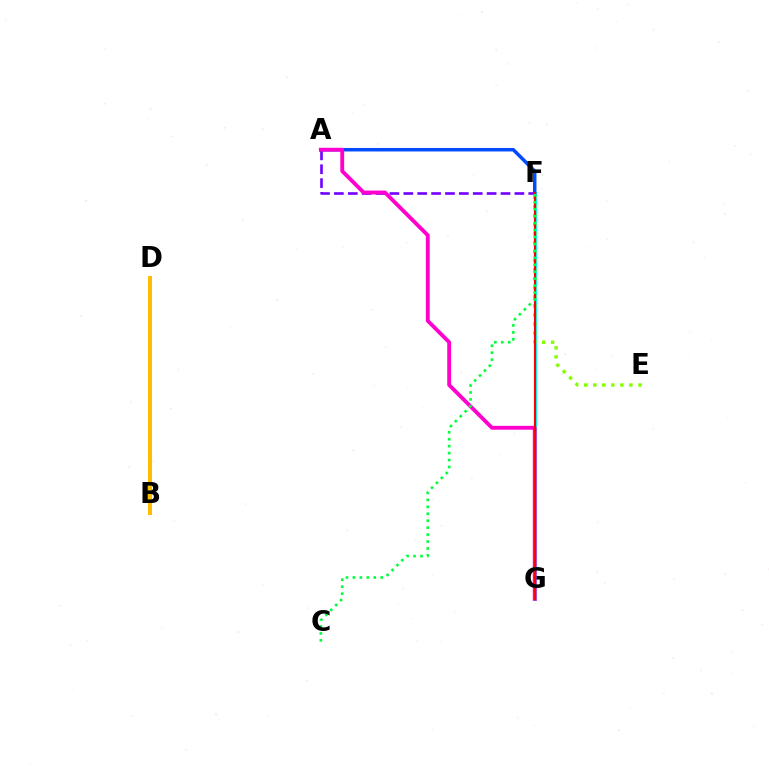{('A', 'F'): [{'color': '#7200ff', 'line_style': 'dashed', 'thickness': 1.89}, {'color': '#004bff', 'line_style': 'solid', 'thickness': 2.51}], ('F', 'G'): [{'color': '#00fff6', 'line_style': 'solid', 'thickness': 2.21}, {'color': '#ff0000', 'line_style': 'solid', 'thickness': 1.52}], ('E', 'F'): [{'color': '#84ff00', 'line_style': 'dotted', 'thickness': 2.46}], ('B', 'D'): [{'color': '#ffbd00', 'line_style': 'solid', 'thickness': 2.9}], ('A', 'G'): [{'color': '#ff00cf', 'line_style': 'solid', 'thickness': 2.77}], ('C', 'F'): [{'color': '#00ff39', 'line_style': 'dotted', 'thickness': 1.89}]}